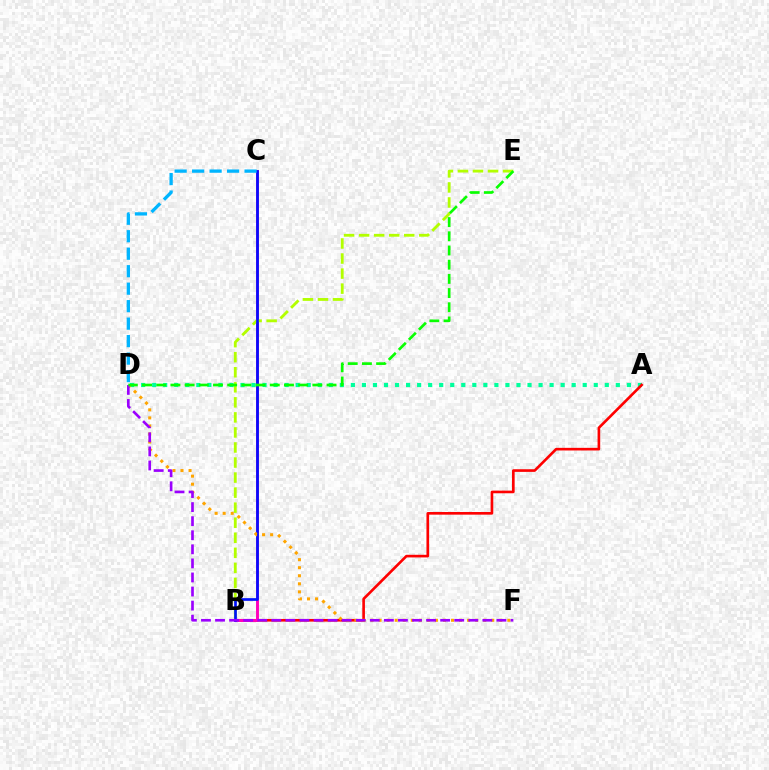{('A', 'D'): [{'color': '#00ff9d', 'line_style': 'dotted', 'thickness': 3.0}], ('A', 'B'): [{'color': '#ff0000', 'line_style': 'solid', 'thickness': 1.9}], ('B', 'C'): [{'color': '#ff00bd', 'line_style': 'solid', 'thickness': 2.11}, {'color': '#0010ff', 'line_style': 'solid', 'thickness': 1.93}], ('B', 'E'): [{'color': '#b3ff00', 'line_style': 'dashed', 'thickness': 2.04}], ('D', 'F'): [{'color': '#ffa500', 'line_style': 'dotted', 'thickness': 2.19}, {'color': '#9b00ff', 'line_style': 'dashed', 'thickness': 1.91}], ('C', 'D'): [{'color': '#00b5ff', 'line_style': 'dashed', 'thickness': 2.37}], ('D', 'E'): [{'color': '#08ff00', 'line_style': 'dashed', 'thickness': 1.93}]}